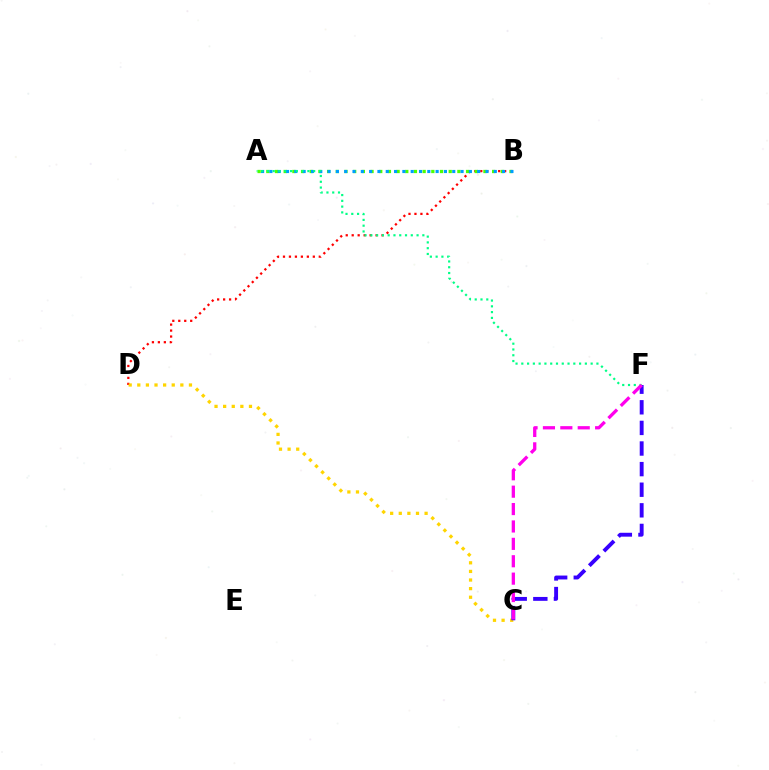{('B', 'D'): [{'color': '#ff0000', 'line_style': 'dotted', 'thickness': 1.62}], ('C', 'D'): [{'color': '#ffd500', 'line_style': 'dotted', 'thickness': 2.34}], ('C', 'F'): [{'color': '#3700ff', 'line_style': 'dashed', 'thickness': 2.8}, {'color': '#ff00ed', 'line_style': 'dashed', 'thickness': 2.36}], ('A', 'B'): [{'color': '#4fff00', 'line_style': 'dotted', 'thickness': 2.36}, {'color': '#009eff', 'line_style': 'dotted', 'thickness': 2.26}], ('A', 'F'): [{'color': '#00ff86', 'line_style': 'dotted', 'thickness': 1.57}]}